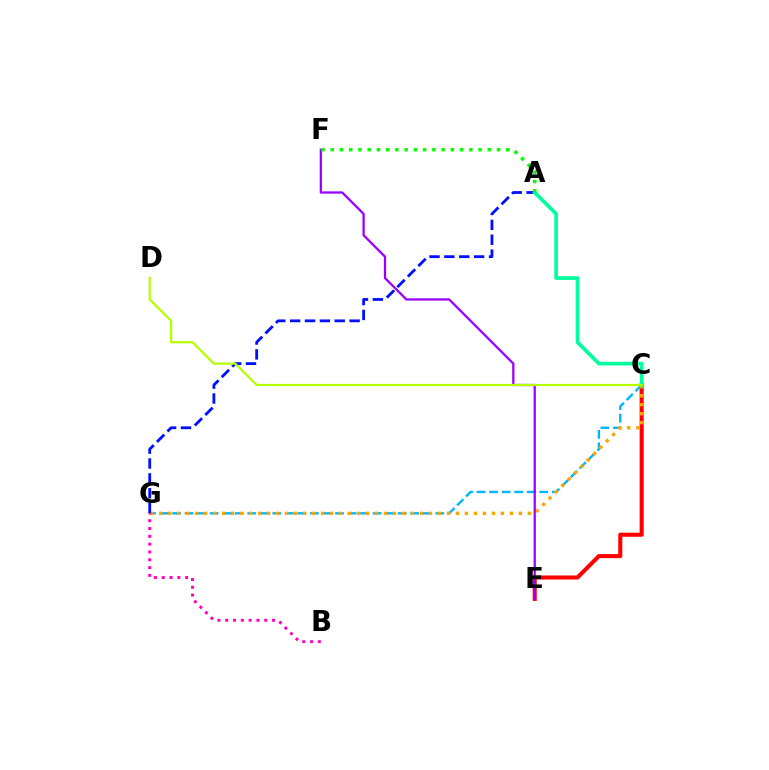{('C', 'E'): [{'color': '#ff0000', 'line_style': 'solid', 'thickness': 2.93}], ('C', 'G'): [{'color': '#00b5ff', 'line_style': 'dashed', 'thickness': 1.7}, {'color': '#ffa500', 'line_style': 'dotted', 'thickness': 2.44}], ('A', 'G'): [{'color': '#0010ff', 'line_style': 'dashed', 'thickness': 2.02}], ('A', 'C'): [{'color': '#00ff9d', 'line_style': 'solid', 'thickness': 2.64}], ('E', 'F'): [{'color': '#9b00ff', 'line_style': 'solid', 'thickness': 1.64}], ('B', 'G'): [{'color': '#ff00bd', 'line_style': 'dotted', 'thickness': 2.12}], ('C', 'D'): [{'color': '#b3ff00', 'line_style': 'solid', 'thickness': 1.59}], ('A', 'F'): [{'color': '#08ff00', 'line_style': 'dotted', 'thickness': 2.51}]}